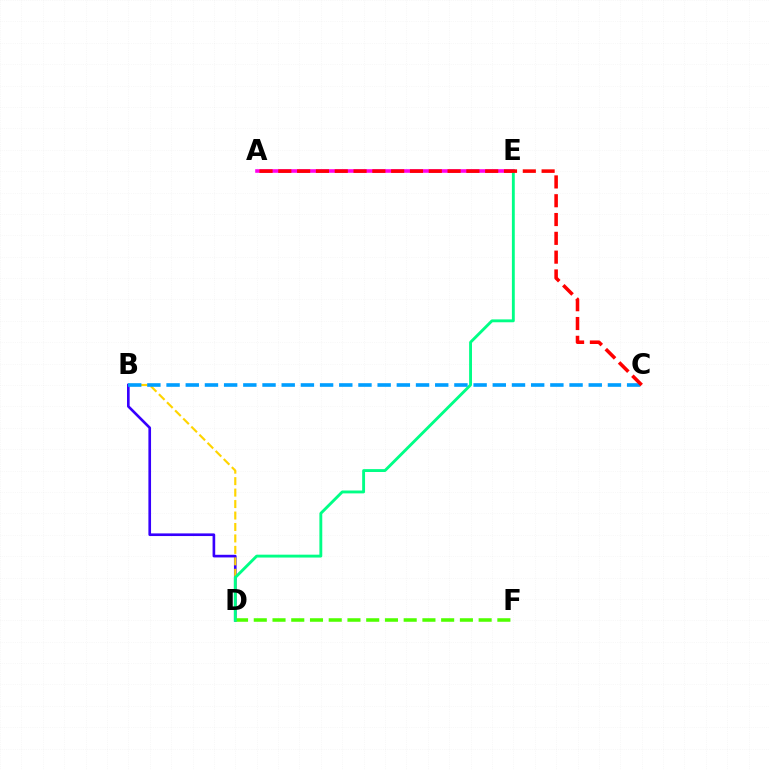{('B', 'D'): [{'color': '#3700ff', 'line_style': 'solid', 'thickness': 1.91}, {'color': '#ffd500', 'line_style': 'dashed', 'thickness': 1.56}], ('A', 'E'): [{'color': '#ff00ed', 'line_style': 'solid', 'thickness': 2.59}], ('D', 'F'): [{'color': '#4fff00', 'line_style': 'dashed', 'thickness': 2.55}], ('D', 'E'): [{'color': '#00ff86', 'line_style': 'solid', 'thickness': 2.07}], ('B', 'C'): [{'color': '#009eff', 'line_style': 'dashed', 'thickness': 2.61}], ('A', 'C'): [{'color': '#ff0000', 'line_style': 'dashed', 'thickness': 2.55}]}